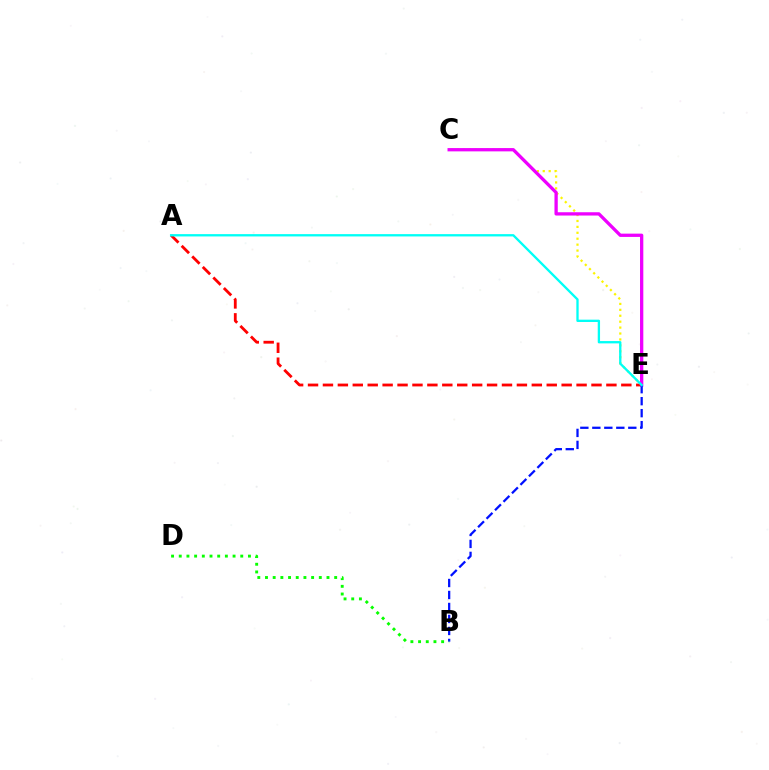{('C', 'E'): [{'color': '#fcf500', 'line_style': 'dotted', 'thickness': 1.61}, {'color': '#ee00ff', 'line_style': 'solid', 'thickness': 2.37}], ('A', 'E'): [{'color': '#ff0000', 'line_style': 'dashed', 'thickness': 2.03}, {'color': '#00fff6', 'line_style': 'solid', 'thickness': 1.67}], ('B', 'E'): [{'color': '#0010ff', 'line_style': 'dashed', 'thickness': 1.63}], ('B', 'D'): [{'color': '#08ff00', 'line_style': 'dotted', 'thickness': 2.09}]}